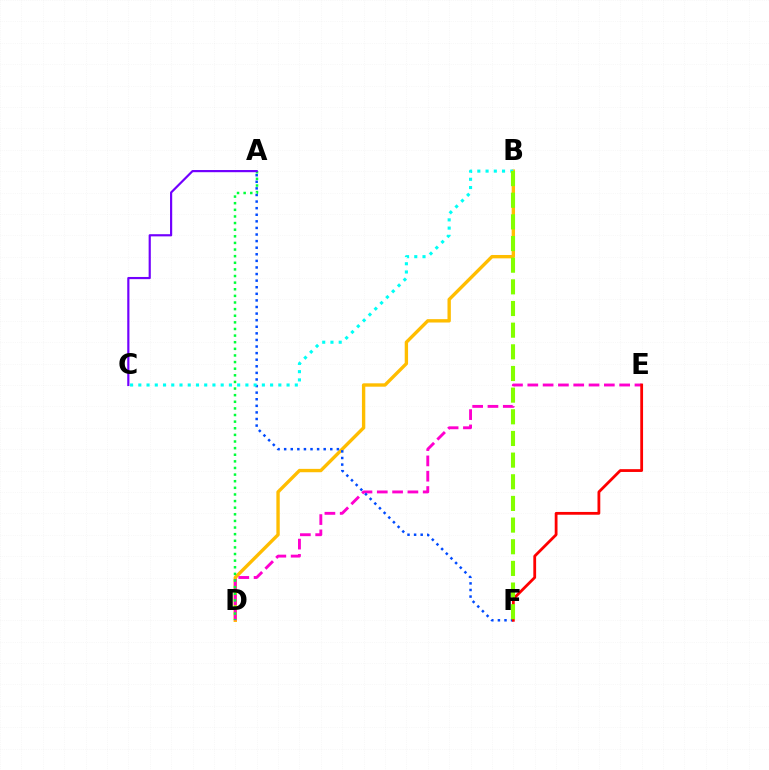{('B', 'D'): [{'color': '#ffbd00', 'line_style': 'solid', 'thickness': 2.42}], ('D', 'E'): [{'color': '#ff00cf', 'line_style': 'dashed', 'thickness': 2.08}], ('A', 'F'): [{'color': '#004bff', 'line_style': 'dotted', 'thickness': 1.79}], ('A', 'D'): [{'color': '#00ff39', 'line_style': 'dotted', 'thickness': 1.8}], ('B', 'C'): [{'color': '#00fff6', 'line_style': 'dotted', 'thickness': 2.24}], ('E', 'F'): [{'color': '#ff0000', 'line_style': 'solid', 'thickness': 2.01}], ('A', 'C'): [{'color': '#7200ff', 'line_style': 'solid', 'thickness': 1.57}], ('B', 'F'): [{'color': '#84ff00', 'line_style': 'dashed', 'thickness': 2.94}]}